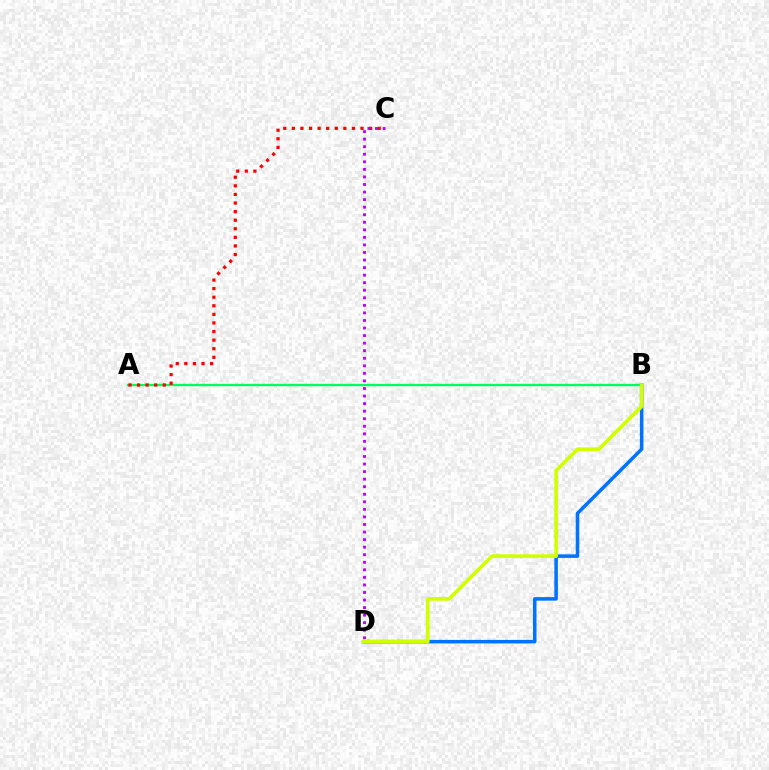{('B', 'D'): [{'color': '#0074ff', 'line_style': 'solid', 'thickness': 2.55}, {'color': '#d1ff00', 'line_style': 'solid', 'thickness': 2.62}], ('A', 'B'): [{'color': '#00ff5c', 'line_style': 'solid', 'thickness': 1.68}], ('A', 'C'): [{'color': '#ff0000', 'line_style': 'dotted', 'thickness': 2.33}], ('C', 'D'): [{'color': '#b900ff', 'line_style': 'dotted', 'thickness': 2.05}]}